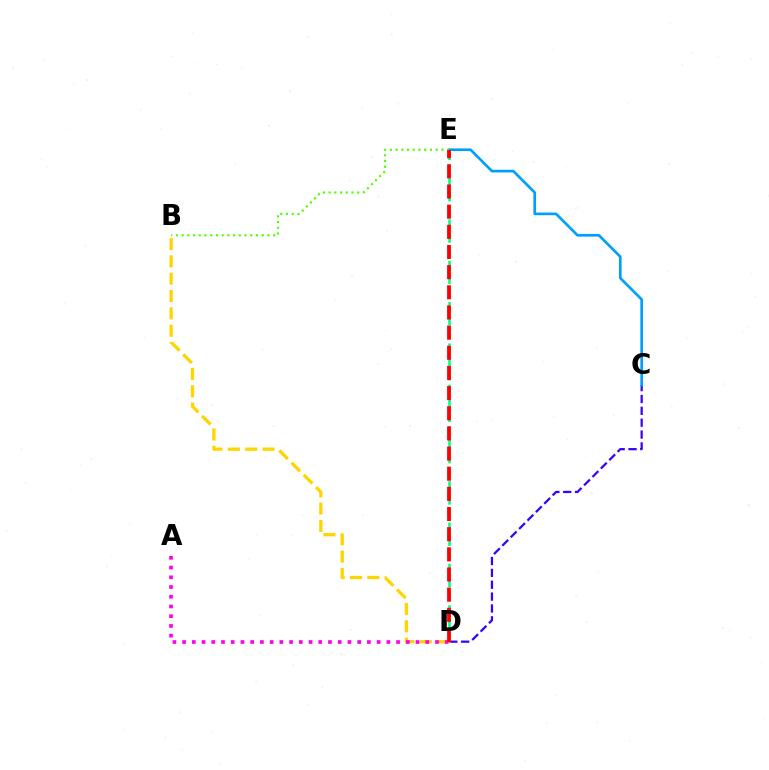{('C', 'D'): [{'color': '#3700ff', 'line_style': 'dashed', 'thickness': 1.61}], ('B', 'D'): [{'color': '#ffd500', 'line_style': 'dashed', 'thickness': 2.36}], ('C', 'E'): [{'color': '#009eff', 'line_style': 'solid', 'thickness': 1.92}], ('A', 'D'): [{'color': '#ff00ed', 'line_style': 'dotted', 'thickness': 2.64}], ('D', 'E'): [{'color': '#00ff86', 'line_style': 'dashed', 'thickness': 1.87}, {'color': '#ff0000', 'line_style': 'dashed', 'thickness': 2.74}], ('B', 'E'): [{'color': '#4fff00', 'line_style': 'dotted', 'thickness': 1.55}]}